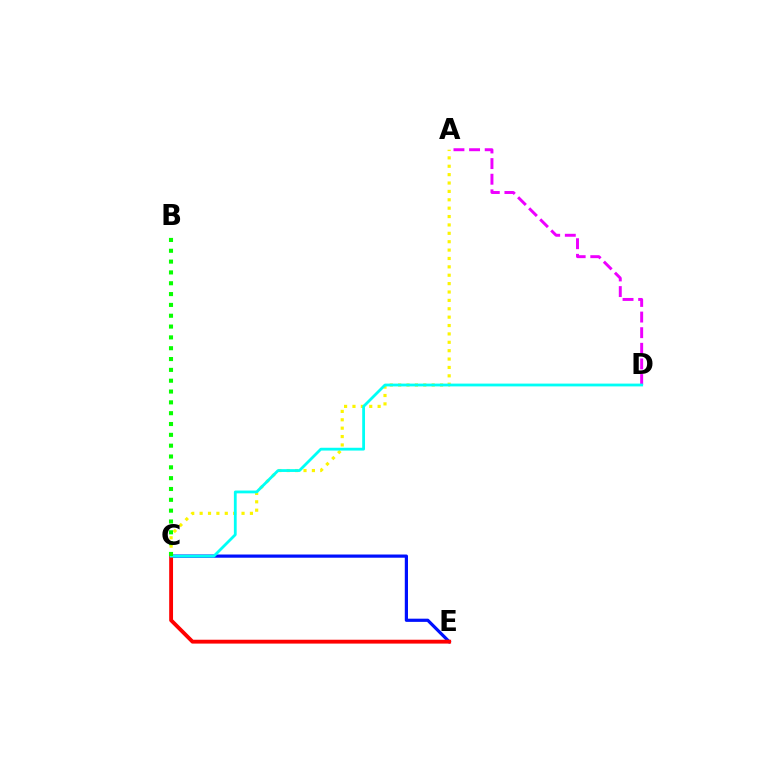{('C', 'E'): [{'color': '#0010ff', 'line_style': 'solid', 'thickness': 2.3}, {'color': '#ff0000', 'line_style': 'solid', 'thickness': 2.78}], ('A', 'C'): [{'color': '#fcf500', 'line_style': 'dotted', 'thickness': 2.28}], ('A', 'D'): [{'color': '#ee00ff', 'line_style': 'dashed', 'thickness': 2.12}], ('C', 'D'): [{'color': '#00fff6', 'line_style': 'solid', 'thickness': 2.01}], ('B', 'C'): [{'color': '#08ff00', 'line_style': 'dotted', 'thickness': 2.94}]}